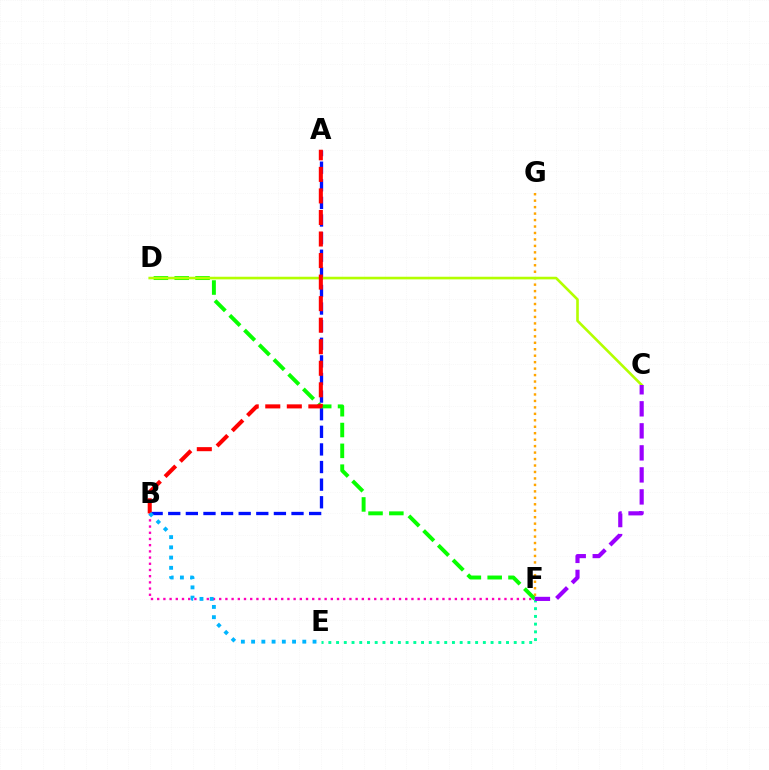{('F', 'G'): [{'color': '#ffa500', 'line_style': 'dotted', 'thickness': 1.76}], ('B', 'F'): [{'color': '#ff00bd', 'line_style': 'dotted', 'thickness': 1.68}], ('E', 'F'): [{'color': '#00ff9d', 'line_style': 'dotted', 'thickness': 2.1}], ('A', 'B'): [{'color': '#0010ff', 'line_style': 'dashed', 'thickness': 2.39}, {'color': '#ff0000', 'line_style': 'dashed', 'thickness': 2.93}], ('D', 'F'): [{'color': '#08ff00', 'line_style': 'dashed', 'thickness': 2.83}], ('C', 'D'): [{'color': '#b3ff00', 'line_style': 'solid', 'thickness': 1.89}], ('B', 'E'): [{'color': '#00b5ff', 'line_style': 'dotted', 'thickness': 2.78}], ('C', 'F'): [{'color': '#9b00ff', 'line_style': 'dashed', 'thickness': 2.99}]}